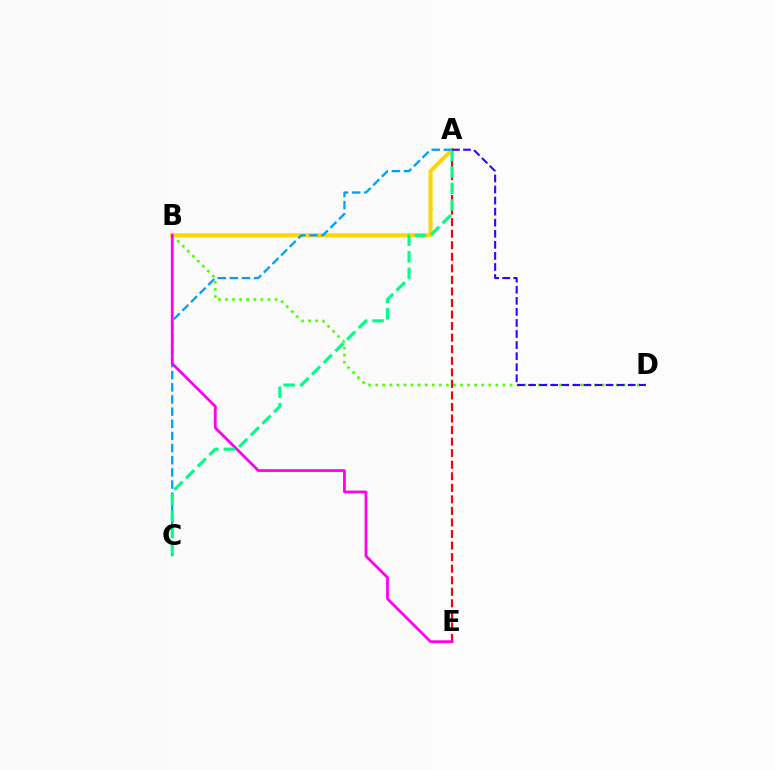{('B', 'D'): [{'color': '#4fff00', 'line_style': 'dotted', 'thickness': 1.92}], ('A', 'E'): [{'color': '#ff0000', 'line_style': 'dashed', 'thickness': 1.57}], ('A', 'B'): [{'color': '#ffd500', 'line_style': 'solid', 'thickness': 2.93}], ('A', 'C'): [{'color': '#009eff', 'line_style': 'dashed', 'thickness': 1.65}, {'color': '#00ff86', 'line_style': 'dashed', 'thickness': 2.24}], ('B', 'E'): [{'color': '#ff00ed', 'line_style': 'solid', 'thickness': 1.98}], ('A', 'D'): [{'color': '#3700ff', 'line_style': 'dashed', 'thickness': 1.5}]}